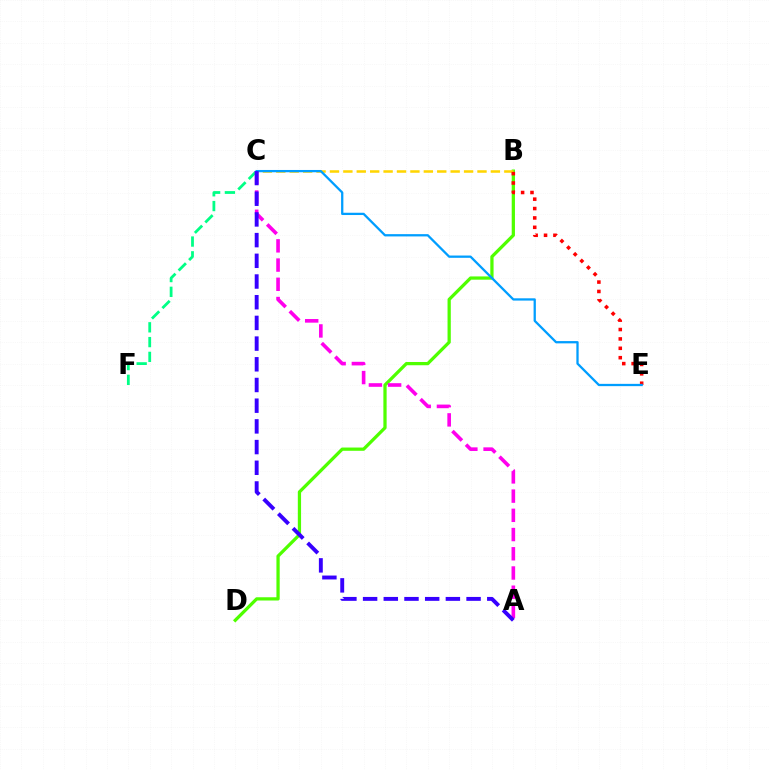{('B', 'D'): [{'color': '#4fff00', 'line_style': 'solid', 'thickness': 2.34}], ('C', 'F'): [{'color': '#00ff86', 'line_style': 'dashed', 'thickness': 2.01}], ('B', 'C'): [{'color': '#ffd500', 'line_style': 'dashed', 'thickness': 1.82}], ('A', 'C'): [{'color': '#ff00ed', 'line_style': 'dashed', 'thickness': 2.61}, {'color': '#3700ff', 'line_style': 'dashed', 'thickness': 2.81}], ('B', 'E'): [{'color': '#ff0000', 'line_style': 'dotted', 'thickness': 2.55}], ('C', 'E'): [{'color': '#009eff', 'line_style': 'solid', 'thickness': 1.64}]}